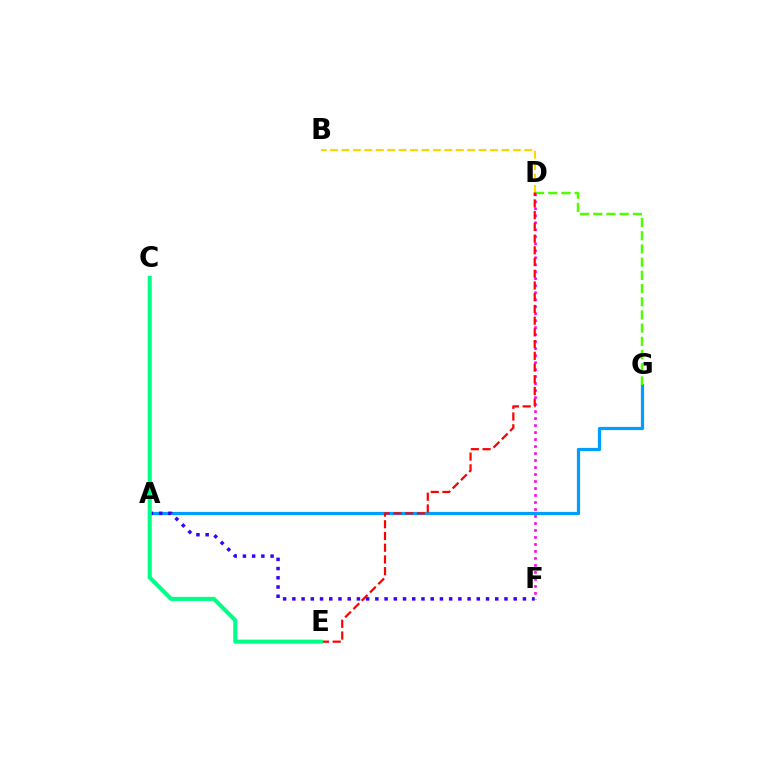{('B', 'D'): [{'color': '#ffd500', 'line_style': 'dashed', 'thickness': 1.55}], ('A', 'G'): [{'color': '#009eff', 'line_style': 'solid', 'thickness': 2.32}], ('D', 'G'): [{'color': '#4fff00', 'line_style': 'dashed', 'thickness': 1.79}], ('D', 'F'): [{'color': '#ff00ed', 'line_style': 'dotted', 'thickness': 1.9}], ('D', 'E'): [{'color': '#ff0000', 'line_style': 'dashed', 'thickness': 1.59}], ('A', 'F'): [{'color': '#3700ff', 'line_style': 'dotted', 'thickness': 2.51}], ('C', 'E'): [{'color': '#00ff86', 'line_style': 'solid', 'thickness': 2.94}]}